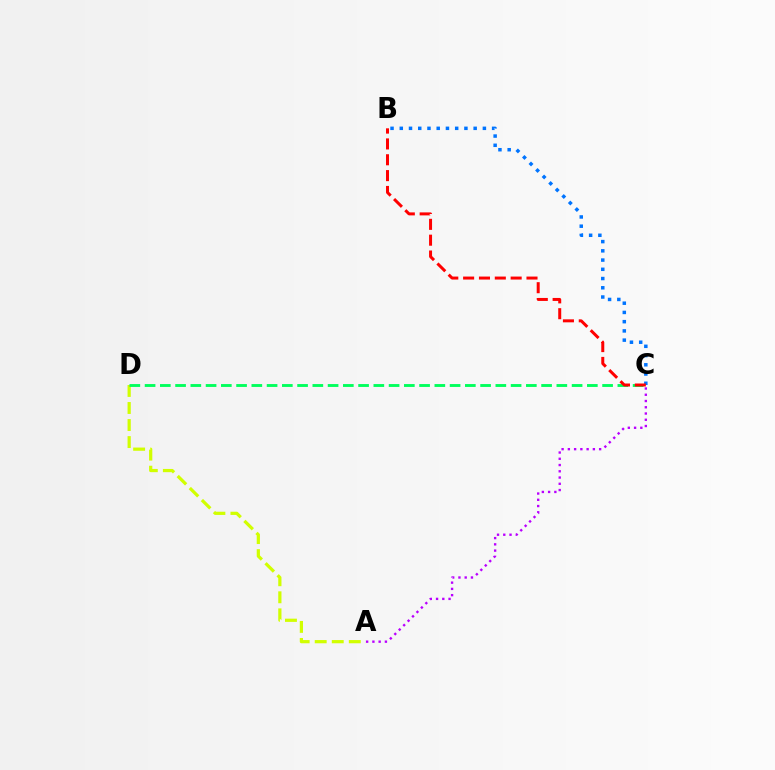{('A', 'D'): [{'color': '#d1ff00', 'line_style': 'dashed', 'thickness': 2.32}], ('B', 'C'): [{'color': '#0074ff', 'line_style': 'dotted', 'thickness': 2.51}, {'color': '#ff0000', 'line_style': 'dashed', 'thickness': 2.15}], ('C', 'D'): [{'color': '#00ff5c', 'line_style': 'dashed', 'thickness': 2.07}], ('A', 'C'): [{'color': '#b900ff', 'line_style': 'dotted', 'thickness': 1.7}]}